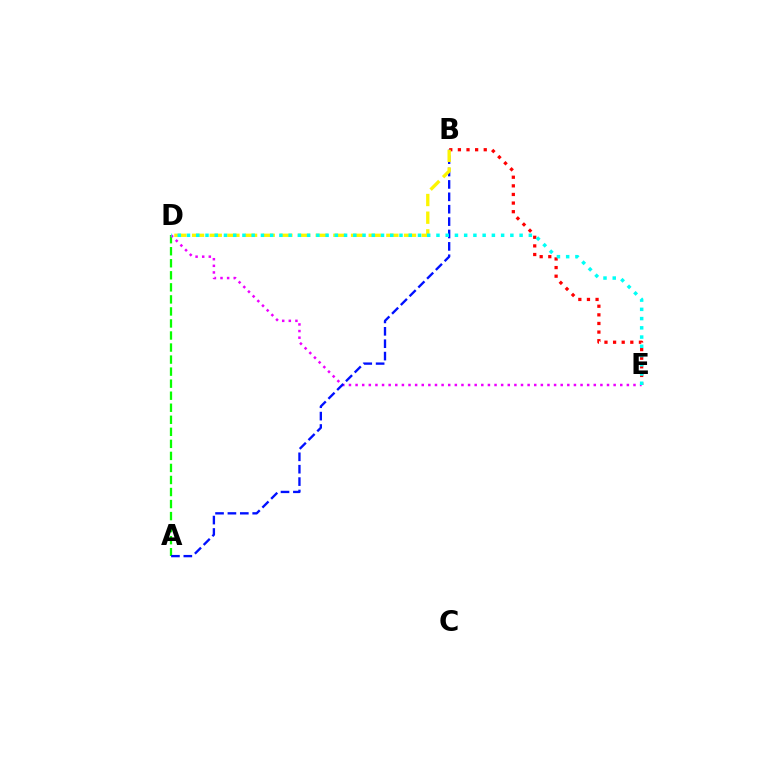{('A', 'D'): [{'color': '#08ff00', 'line_style': 'dashed', 'thickness': 1.64}], ('B', 'E'): [{'color': '#ff0000', 'line_style': 'dotted', 'thickness': 2.34}], ('D', 'E'): [{'color': '#ee00ff', 'line_style': 'dotted', 'thickness': 1.8}, {'color': '#00fff6', 'line_style': 'dotted', 'thickness': 2.51}], ('A', 'B'): [{'color': '#0010ff', 'line_style': 'dashed', 'thickness': 1.68}], ('B', 'D'): [{'color': '#fcf500', 'line_style': 'dashed', 'thickness': 2.4}]}